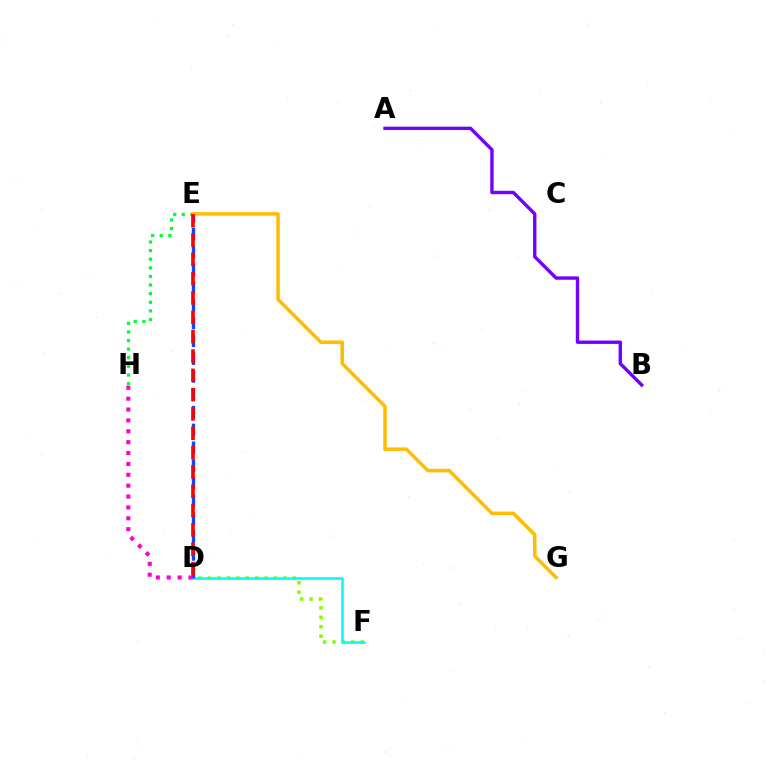{('E', 'H'): [{'color': '#00ff39', 'line_style': 'dotted', 'thickness': 2.34}], ('D', 'F'): [{'color': '#84ff00', 'line_style': 'dotted', 'thickness': 2.56}, {'color': '#00fff6', 'line_style': 'solid', 'thickness': 1.88}], ('A', 'B'): [{'color': '#7200ff', 'line_style': 'solid', 'thickness': 2.44}], ('D', 'E'): [{'color': '#004bff', 'line_style': 'dashed', 'thickness': 2.42}, {'color': '#ff0000', 'line_style': 'dashed', 'thickness': 2.62}], ('E', 'G'): [{'color': '#ffbd00', 'line_style': 'solid', 'thickness': 2.54}], ('D', 'H'): [{'color': '#ff00cf', 'line_style': 'dotted', 'thickness': 2.96}]}